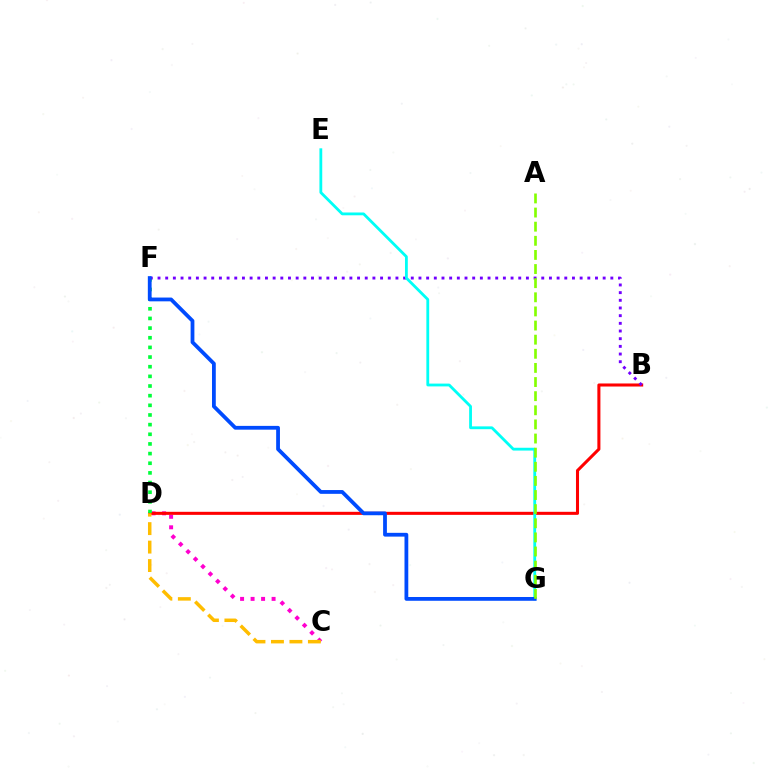{('C', 'D'): [{'color': '#ff00cf', 'line_style': 'dotted', 'thickness': 2.85}, {'color': '#ffbd00', 'line_style': 'dashed', 'thickness': 2.51}], ('B', 'D'): [{'color': '#ff0000', 'line_style': 'solid', 'thickness': 2.2}], ('D', 'F'): [{'color': '#00ff39', 'line_style': 'dotted', 'thickness': 2.62}], ('B', 'F'): [{'color': '#7200ff', 'line_style': 'dotted', 'thickness': 2.09}], ('E', 'G'): [{'color': '#00fff6', 'line_style': 'solid', 'thickness': 2.02}], ('F', 'G'): [{'color': '#004bff', 'line_style': 'solid', 'thickness': 2.72}], ('A', 'G'): [{'color': '#84ff00', 'line_style': 'dashed', 'thickness': 1.92}]}